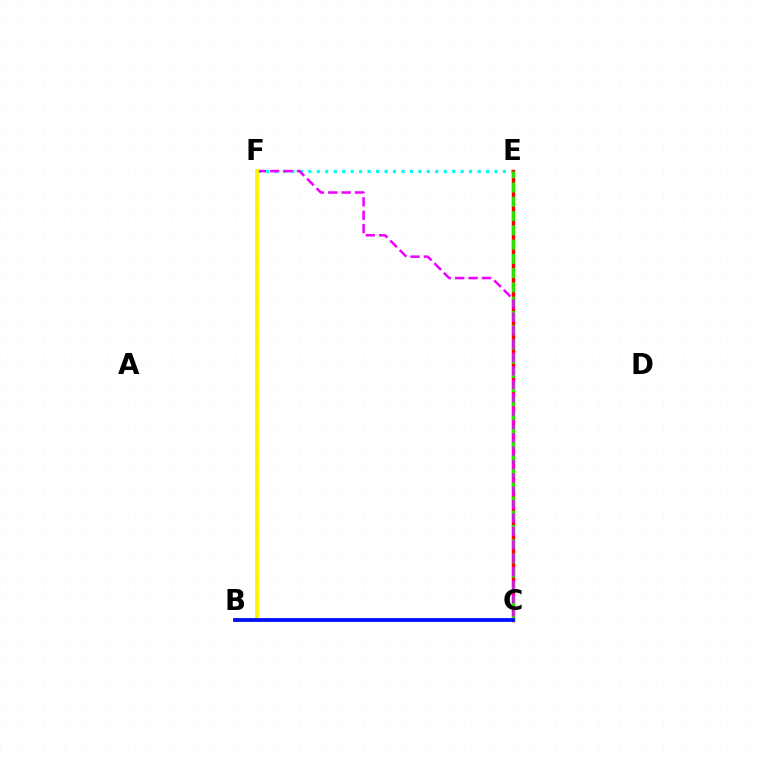{('E', 'F'): [{'color': '#00fff6', 'line_style': 'dotted', 'thickness': 2.3}], ('C', 'E'): [{'color': '#ff0000', 'line_style': 'solid', 'thickness': 2.47}, {'color': '#08ff00', 'line_style': 'dashed', 'thickness': 1.94}], ('C', 'F'): [{'color': '#ee00ff', 'line_style': 'dashed', 'thickness': 1.82}], ('B', 'F'): [{'color': '#fcf500', 'line_style': 'solid', 'thickness': 2.8}], ('B', 'C'): [{'color': '#0010ff', 'line_style': 'solid', 'thickness': 2.74}]}